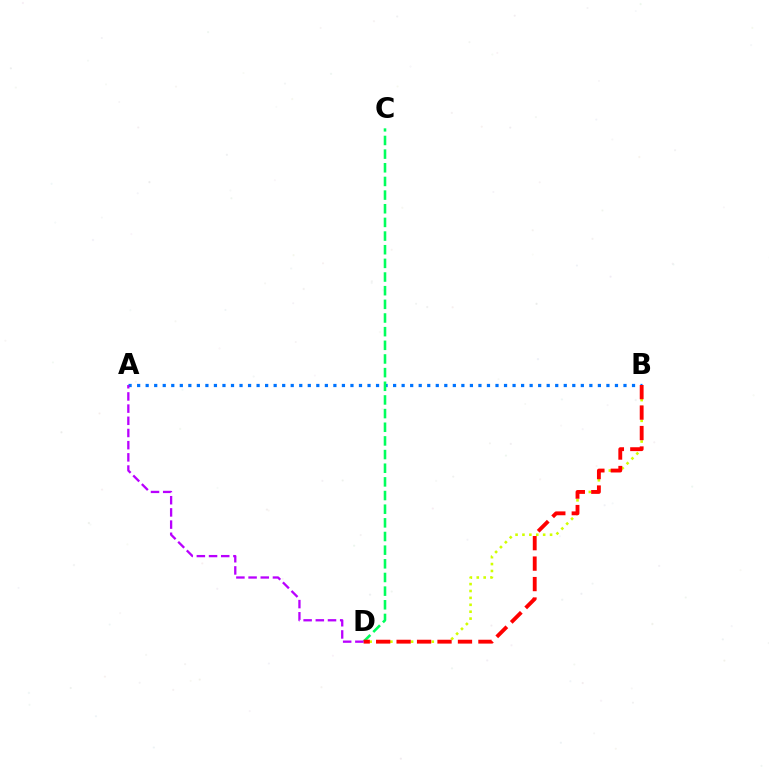{('A', 'B'): [{'color': '#0074ff', 'line_style': 'dotted', 'thickness': 2.32}], ('C', 'D'): [{'color': '#00ff5c', 'line_style': 'dashed', 'thickness': 1.86}], ('B', 'D'): [{'color': '#d1ff00', 'line_style': 'dotted', 'thickness': 1.88}, {'color': '#ff0000', 'line_style': 'dashed', 'thickness': 2.78}], ('A', 'D'): [{'color': '#b900ff', 'line_style': 'dashed', 'thickness': 1.66}]}